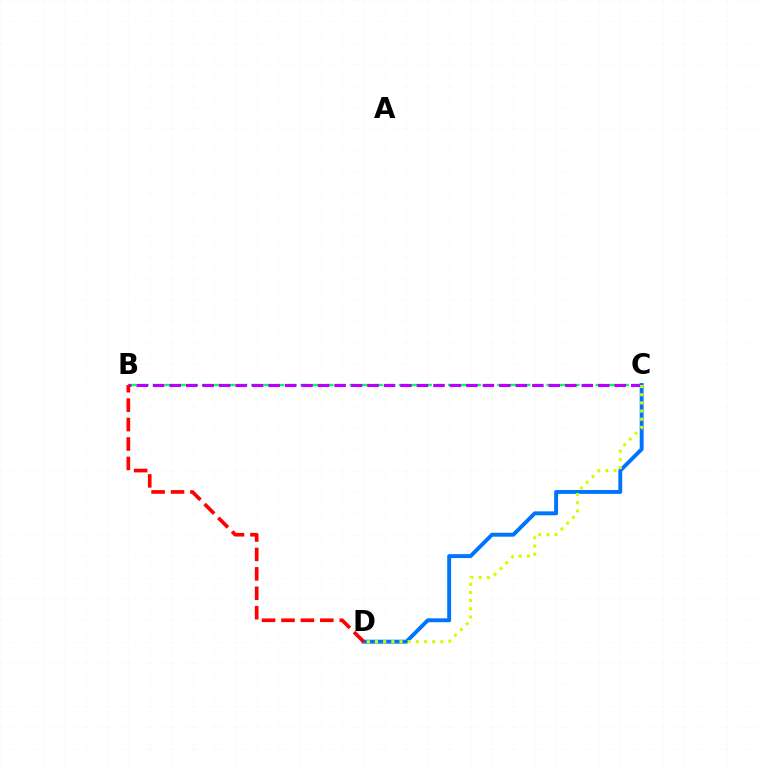{('B', 'C'): [{'color': '#00ff5c', 'line_style': 'dashed', 'thickness': 1.67}, {'color': '#b900ff', 'line_style': 'dashed', 'thickness': 2.24}], ('C', 'D'): [{'color': '#0074ff', 'line_style': 'solid', 'thickness': 2.82}, {'color': '#d1ff00', 'line_style': 'dotted', 'thickness': 2.22}], ('B', 'D'): [{'color': '#ff0000', 'line_style': 'dashed', 'thickness': 2.64}]}